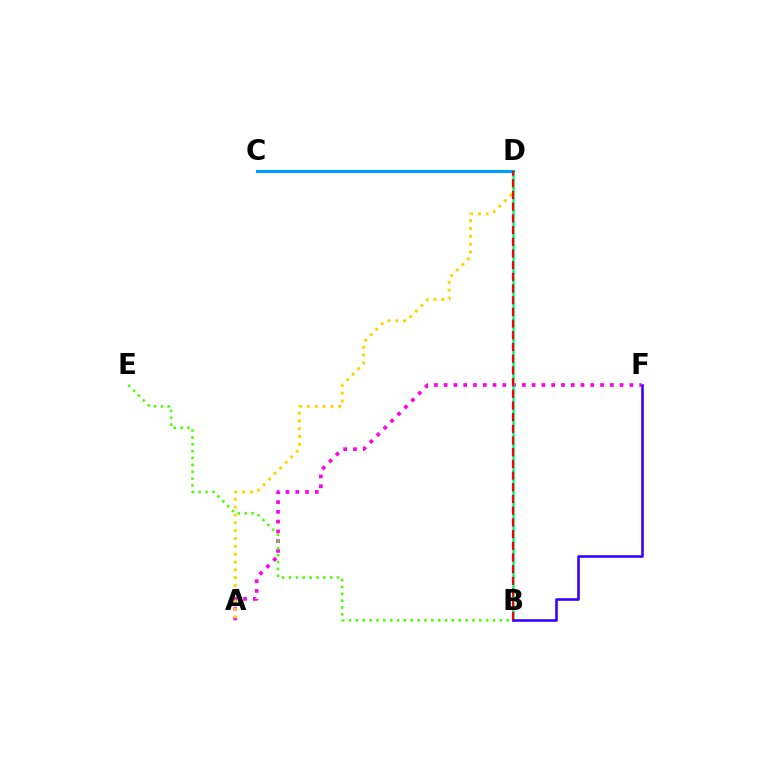{('A', 'F'): [{'color': '#ff00ed', 'line_style': 'dotted', 'thickness': 2.66}], ('A', 'D'): [{'color': '#ffd500', 'line_style': 'dotted', 'thickness': 2.13}], ('B', 'E'): [{'color': '#4fff00', 'line_style': 'dotted', 'thickness': 1.86}], ('B', 'D'): [{'color': '#00ff86', 'line_style': 'solid', 'thickness': 1.87}, {'color': '#ff0000', 'line_style': 'dashed', 'thickness': 1.59}], ('B', 'F'): [{'color': '#3700ff', 'line_style': 'solid', 'thickness': 1.87}], ('C', 'D'): [{'color': '#009eff', 'line_style': 'solid', 'thickness': 2.26}]}